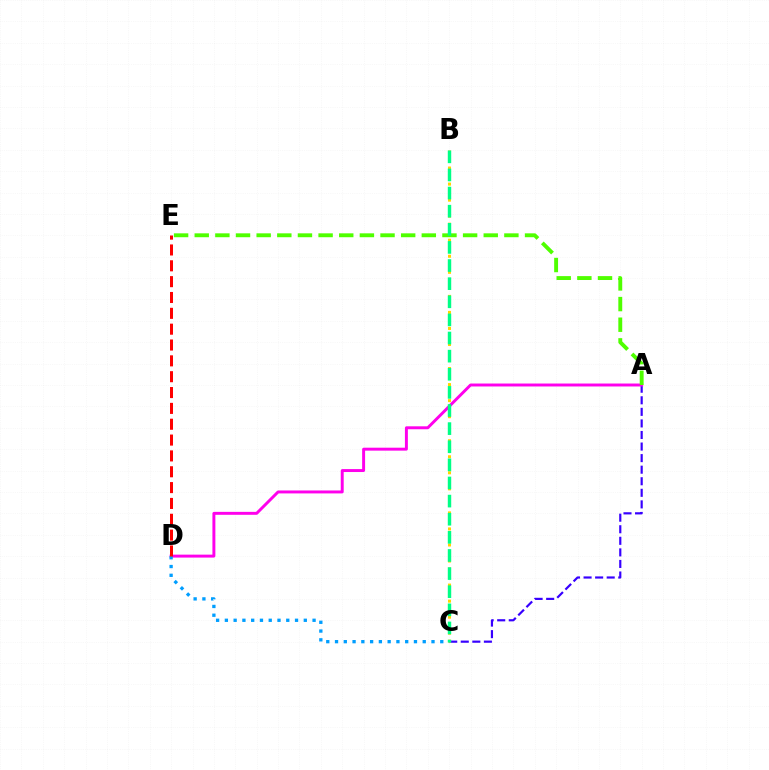{('A', 'C'): [{'color': '#3700ff', 'line_style': 'dashed', 'thickness': 1.57}], ('A', 'D'): [{'color': '#ff00ed', 'line_style': 'solid', 'thickness': 2.12}], ('A', 'E'): [{'color': '#4fff00', 'line_style': 'dashed', 'thickness': 2.8}], ('C', 'D'): [{'color': '#009eff', 'line_style': 'dotted', 'thickness': 2.38}], ('B', 'C'): [{'color': '#ffd500', 'line_style': 'dotted', 'thickness': 2.18}, {'color': '#00ff86', 'line_style': 'dashed', 'thickness': 2.46}], ('D', 'E'): [{'color': '#ff0000', 'line_style': 'dashed', 'thickness': 2.15}]}